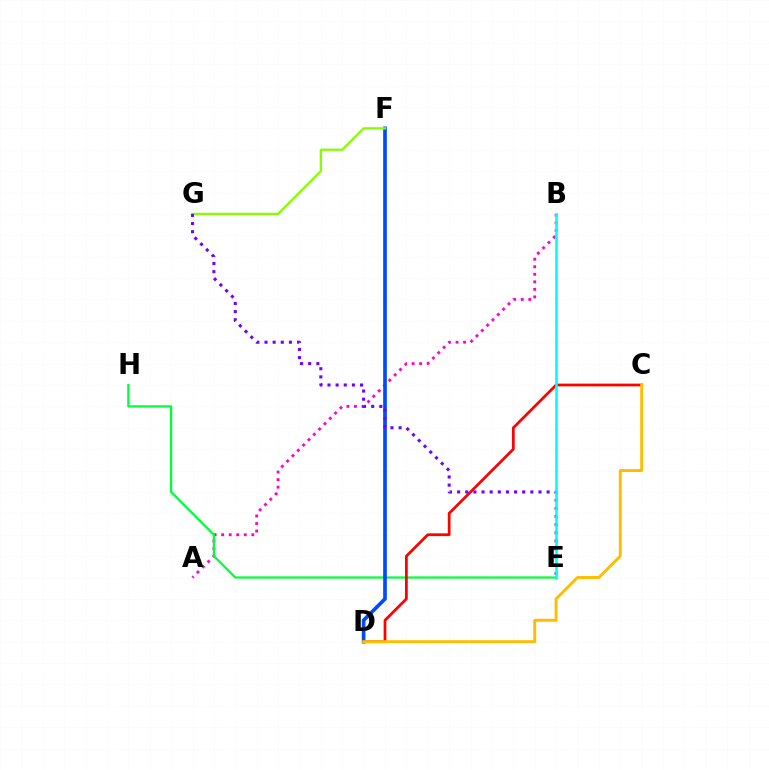{('A', 'B'): [{'color': '#ff00cf', 'line_style': 'dotted', 'thickness': 2.05}], ('E', 'H'): [{'color': '#00ff39', 'line_style': 'solid', 'thickness': 1.6}], ('C', 'D'): [{'color': '#ff0000', 'line_style': 'solid', 'thickness': 1.98}, {'color': '#ffbd00', 'line_style': 'solid', 'thickness': 2.1}], ('D', 'F'): [{'color': '#004bff', 'line_style': 'solid', 'thickness': 2.64}], ('F', 'G'): [{'color': '#84ff00', 'line_style': 'solid', 'thickness': 1.63}], ('E', 'G'): [{'color': '#7200ff', 'line_style': 'dotted', 'thickness': 2.21}], ('B', 'E'): [{'color': '#00fff6', 'line_style': 'solid', 'thickness': 1.89}]}